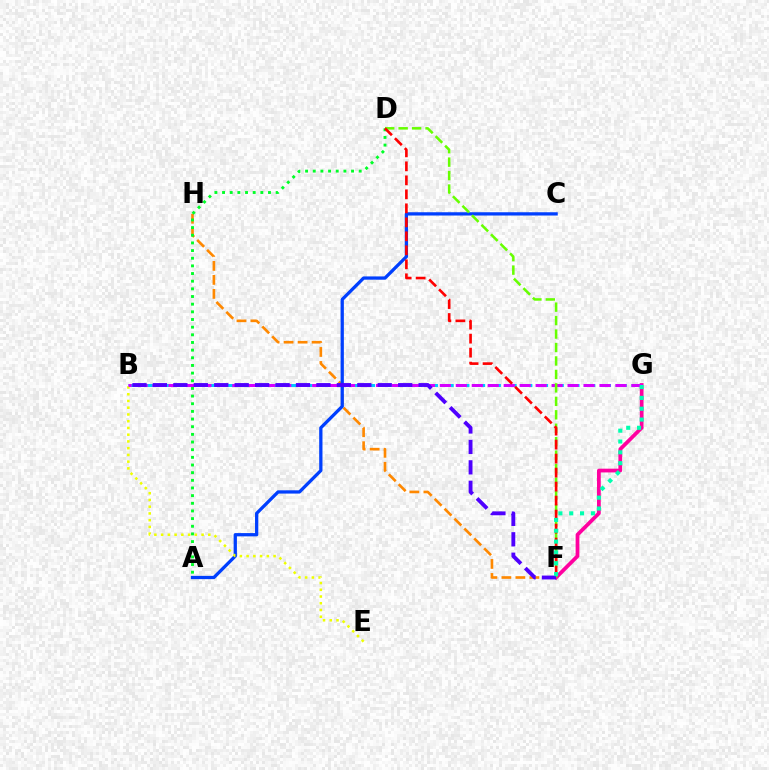{('B', 'G'): [{'color': '#00c7ff', 'line_style': 'dashed', 'thickness': 2.14}, {'color': '#d600ff', 'line_style': 'dashed', 'thickness': 2.17}], ('F', 'G'): [{'color': '#ff00a0', 'line_style': 'solid', 'thickness': 2.7}, {'color': '#00ffaf', 'line_style': 'dotted', 'thickness': 2.94}], ('F', 'H'): [{'color': '#ff8800', 'line_style': 'dashed', 'thickness': 1.9}], ('A', 'C'): [{'color': '#003fff', 'line_style': 'solid', 'thickness': 2.36}], ('B', 'E'): [{'color': '#eeff00', 'line_style': 'dotted', 'thickness': 1.83}], ('A', 'D'): [{'color': '#00ff27', 'line_style': 'dotted', 'thickness': 2.08}], ('D', 'F'): [{'color': '#66ff00', 'line_style': 'dashed', 'thickness': 1.83}, {'color': '#ff0000', 'line_style': 'dashed', 'thickness': 1.9}], ('B', 'F'): [{'color': '#4f00ff', 'line_style': 'dashed', 'thickness': 2.78}]}